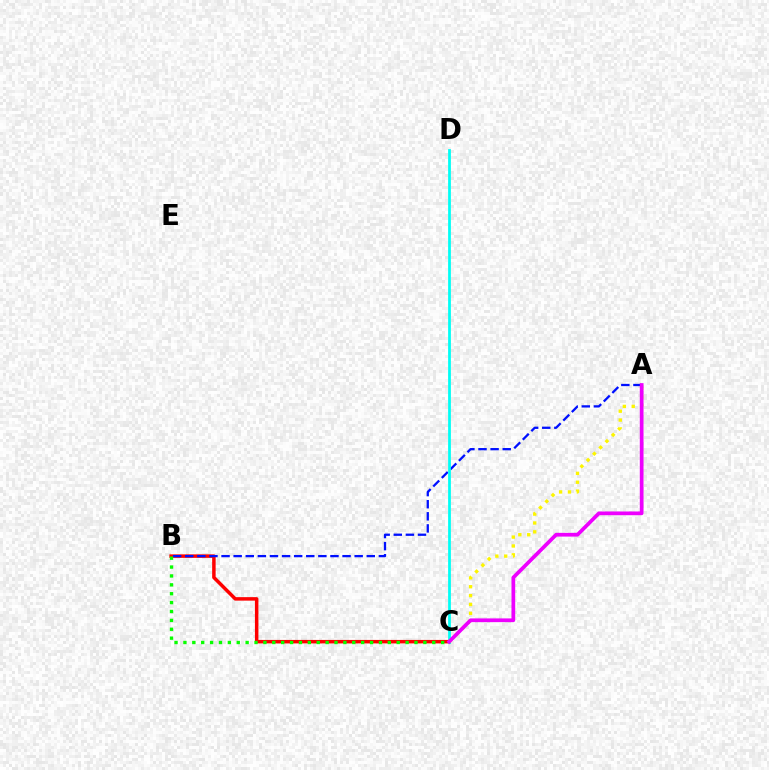{('B', 'C'): [{'color': '#ff0000', 'line_style': 'solid', 'thickness': 2.51}, {'color': '#08ff00', 'line_style': 'dotted', 'thickness': 2.41}], ('A', 'B'): [{'color': '#0010ff', 'line_style': 'dashed', 'thickness': 1.64}], ('C', 'D'): [{'color': '#00fff6', 'line_style': 'solid', 'thickness': 1.99}], ('A', 'C'): [{'color': '#fcf500', 'line_style': 'dotted', 'thickness': 2.41}, {'color': '#ee00ff', 'line_style': 'solid', 'thickness': 2.69}]}